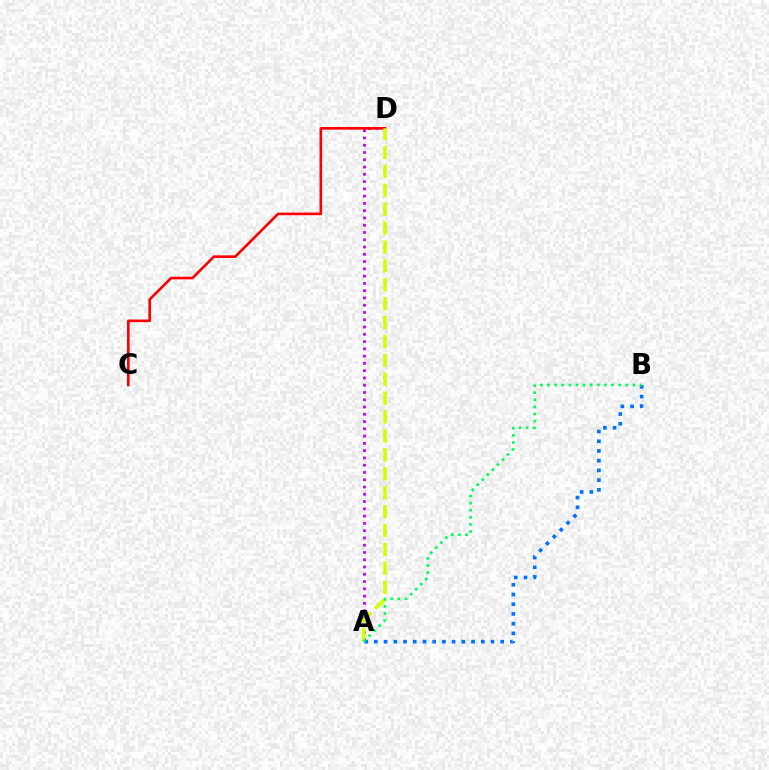{('A', 'D'): [{'color': '#b900ff', 'line_style': 'dotted', 'thickness': 1.98}, {'color': '#d1ff00', 'line_style': 'dashed', 'thickness': 2.57}], ('C', 'D'): [{'color': '#ff0000', 'line_style': 'solid', 'thickness': 1.9}], ('A', 'B'): [{'color': '#0074ff', 'line_style': 'dotted', 'thickness': 2.64}, {'color': '#00ff5c', 'line_style': 'dotted', 'thickness': 1.94}]}